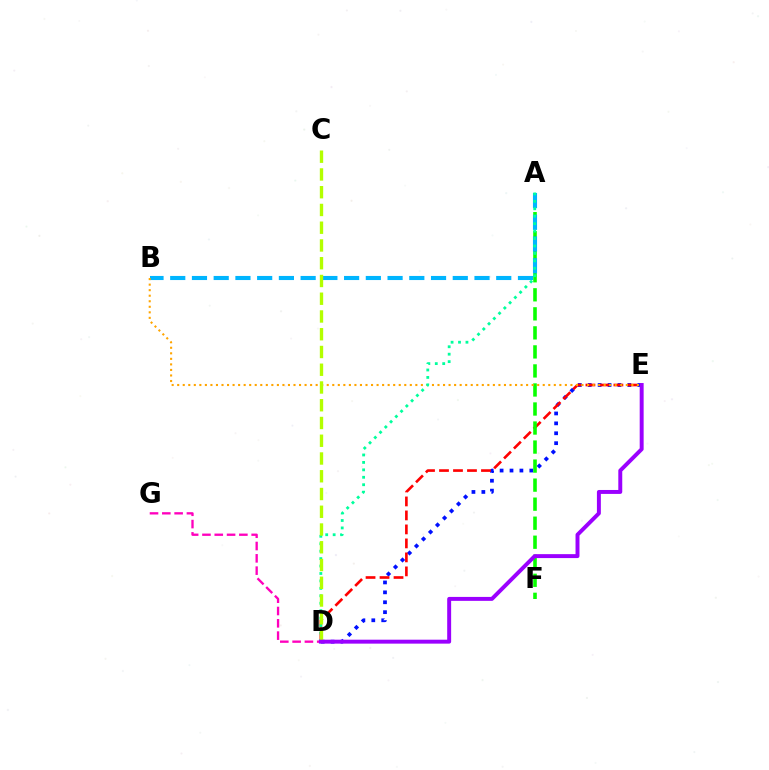{('D', 'E'): [{'color': '#0010ff', 'line_style': 'dotted', 'thickness': 2.69}, {'color': '#ff0000', 'line_style': 'dashed', 'thickness': 1.9}, {'color': '#9b00ff', 'line_style': 'solid', 'thickness': 2.84}], ('A', 'F'): [{'color': '#08ff00', 'line_style': 'dashed', 'thickness': 2.59}], ('A', 'B'): [{'color': '#00b5ff', 'line_style': 'dashed', 'thickness': 2.95}], ('B', 'E'): [{'color': '#ffa500', 'line_style': 'dotted', 'thickness': 1.5}], ('A', 'D'): [{'color': '#00ff9d', 'line_style': 'dotted', 'thickness': 2.02}], ('C', 'D'): [{'color': '#b3ff00', 'line_style': 'dashed', 'thickness': 2.41}], ('D', 'G'): [{'color': '#ff00bd', 'line_style': 'dashed', 'thickness': 1.67}]}